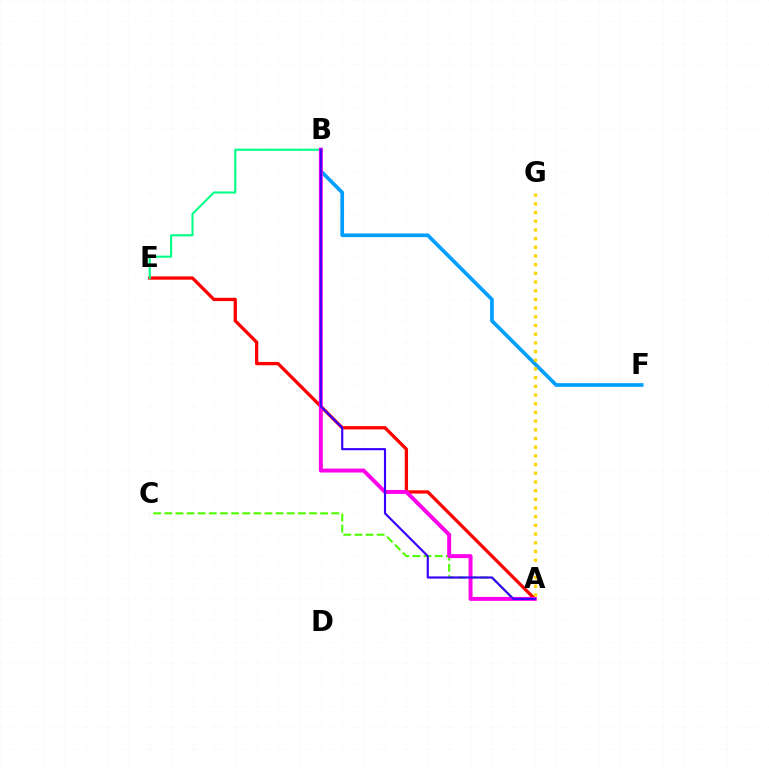{('B', 'F'): [{'color': '#009eff', 'line_style': 'solid', 'thickness': 2.64}], ('A', 'E'): [{'color': '#ff0000', 'line_style': 'solid', 'thickness': 2.36}], ('A', 'C'): [{'color': '#4fff00', 'line_style': 'dashed', 'thickness': 1.51}], ('B', 'E'): [{'color': '#00ff86', 'line_style': 'solid', 'thickness': 1.51}], ('A', 'B'): [{'color': '#ff00ed', 'line_style': 'solid', 'thickness': 2.84}, {'color': '#3700ff', 'line_style': 'solid', 'thickness': 1.54}], ('A', 'G'): [{'color': '#ffd500', 'line_style': 'dotted', 'thickness': 2.36}]}